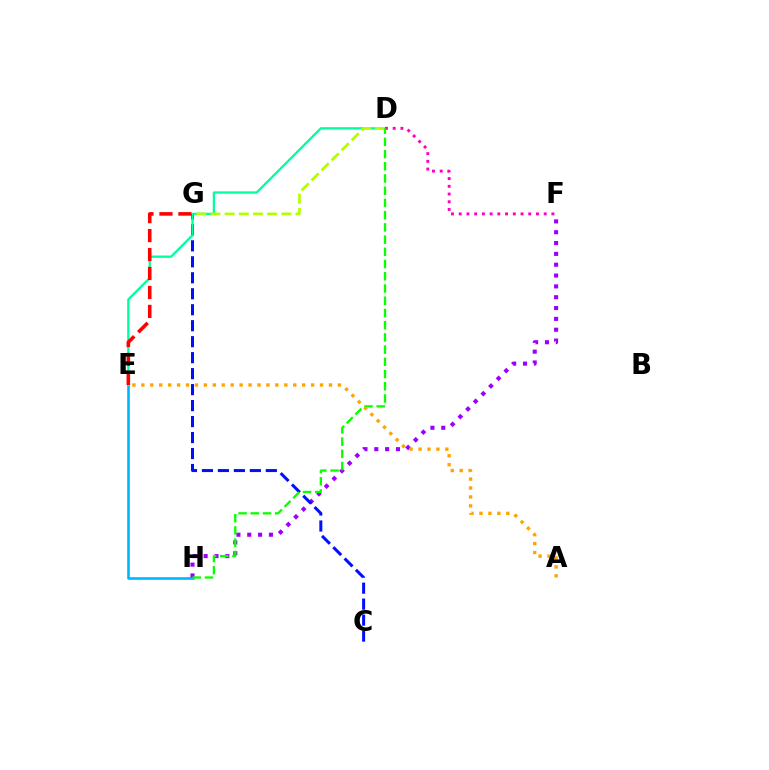{('E', 'H'): [{'color': '#00b5ff', 'line_style': 'solid', 'thickness': 1.87}], ('F', 'H'): [{'color': '#9b00ff', 'line_style': 'dotted', 'thickness': 2.94}], ('C', 'G'): [{'color': '#0010ff', 'line_style': 'dashed', 'thickness': 2.17}], ('D', 'E'): [{'color': '#00ff9d', 'line_style': 'solid', 'thickness': 1.65}], ('E', 'G'): [{'color': '#ff0000', 'line_style': 'dashed', 'thickness': 2.58}], ('D', 'F'): [{'color': '#ff00bd', 'line_style': 'dotted', 'thickness': 2.1}], ('D', 'G'): [{'color': '#b3ff00', 'line_style': 'dashed', 'thickness': 1.93}], ('D', 'H'): [{'color': '#08ff00', 'line_style': 'dashed', 'thickness': 1.66}], ('A', 'E'): [{'color': '#ffa500', 'line_style': 'dotted', 'thickness': 2.43}]}